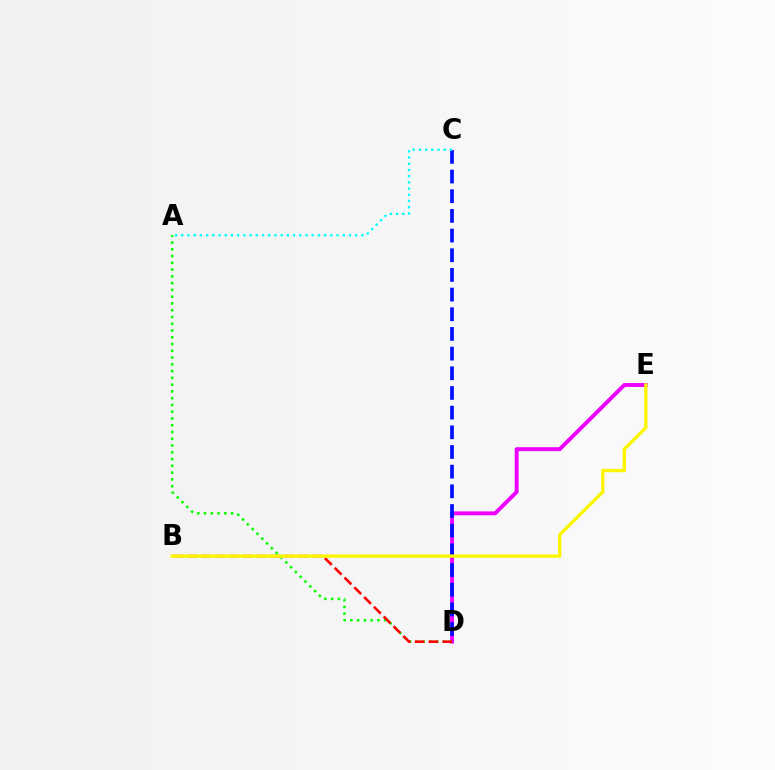{('D', 'E'): [{'color': '#ee00ff', 'line_style': 'solid', 'thickness': 2.82}], ('C', 'D'): [{'color': '#0010ff', 'line_style': 'dashed', 'thickness': 2.67}], ('A', 'C'): [{'color': '#00fff6', 'line_style': 'dotted', 'thickness': 1.69}], ('A', 'D'): [{'color': '#08ff00', 'line_style': 'dotted', 'thickness': 1.84}], ('B', 'D'): [{'color': '#ff0000', 'line_style': 'dashed', 'thickness': 1.88}], ('B', 'E'): [{'color': '#fcf500', 'line_style': 'solid', 'thickness': 2.41}]}